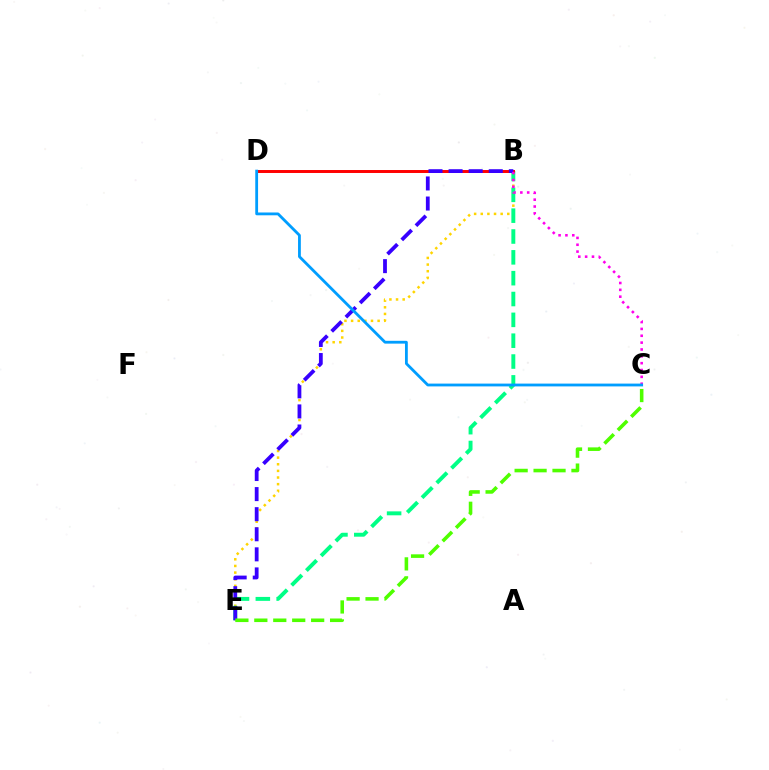{('B', 'E'): [{'color': '#ffd500', 'line_style': 'dotted', 'thickness': 1.8}, {'color': '#00ff86', 'line_style': 'dashed', 'thickness': 2.83}, {'color': '#3700ff', 'line_style': 'dashed', 'thickness': 2.73}], ('B', 'D'): [{'color': '#ff0000', 'line_style': 'solid', 'thickness': 2.13}], ('B', 'C'): [{'color': '#ff00ed', 'line_style': 'dotted', 'thickness': 1.86}], ('C', 'E'): [{'color': '#4fff00', 'line_style': 'dashed', 'thickness': 2.57}], ('C', 'D'): [{'color': '#009eff', 'line_style': 'solid', 'thickness': 2.02}]}